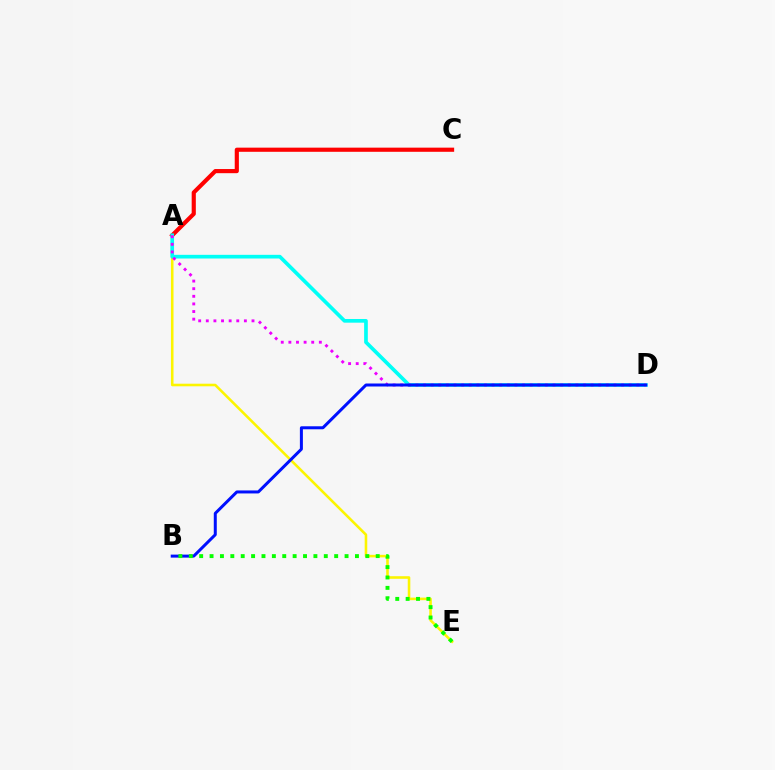{('A', 'E'): [{'color': '#fcf500', 'line_style': 'solid', 'thickness': 1.86}], ('A', 'C'): [{'color': '#ff0000', 'line_style': 'solid', 'thickness': 2.99}], ('A', 'D'): [{'color': '#00fff6', 'line_style': 'solid', 'thickness': 2.65}, {'color': '#ee00ff', 'line_style': 'dotted', 'thickness': 2.07}], ('B', 'D'): [{'color': '#0010ff', 'line_style': 'solid', 'thickness': 2.16}], ('B', 'E'): [{'color': '#08ff00', 'line_style': 'dotted', 'thickness': 2.82}]}